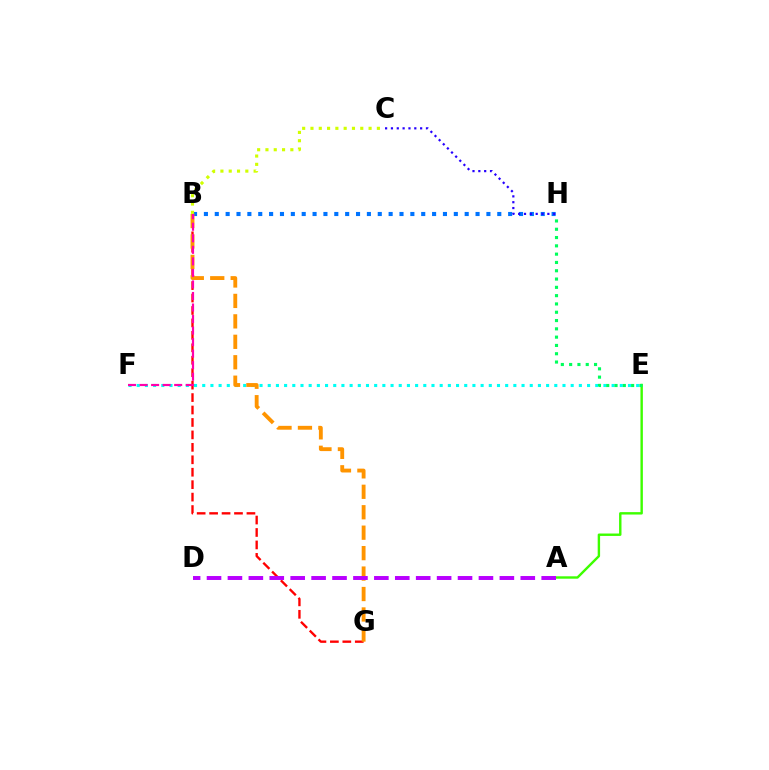{('A', 'E'): [{'color': '#3dff00', 'line_style': 'solid', 'thickness': 1.73}], ('B', 'G'): [{'color': '#ff0000', 'line_style': 'dashed', 'thickness': 1.69}, {'color': '#ff9400', 'line_style': 'dashed', 'thickness': 2.78}], ('E', 'F'): [{'color': '#00fff6', 'line_style': 'dotted', 'thickness': 2.22}], ('B', 'H'): [{'color': '#0074ff', 'line_style': 'dotted', 'thickness': 2.95}], ('E', 'H'): [{'color': '#00ff5c', 'line_style': 'dotted', 'thickness': 2.25}], ('B', 'C'): [{'color': '#d1ff00', 'line_style': 'dotted', 'thickness': 2.26}], ('B', 'F'): [{'color': '#ff00ac', 'line_style': 'dashed', 'thickness': 1.57}], ('C', 'H'): [{'color': '#2500ff', 'line_style': 'dotted', 'thickness': 1.59}], ('A', 'D'): [{'color': '#b900ff', 'line_style': 'dashed', 'thickness': 2.84}]}